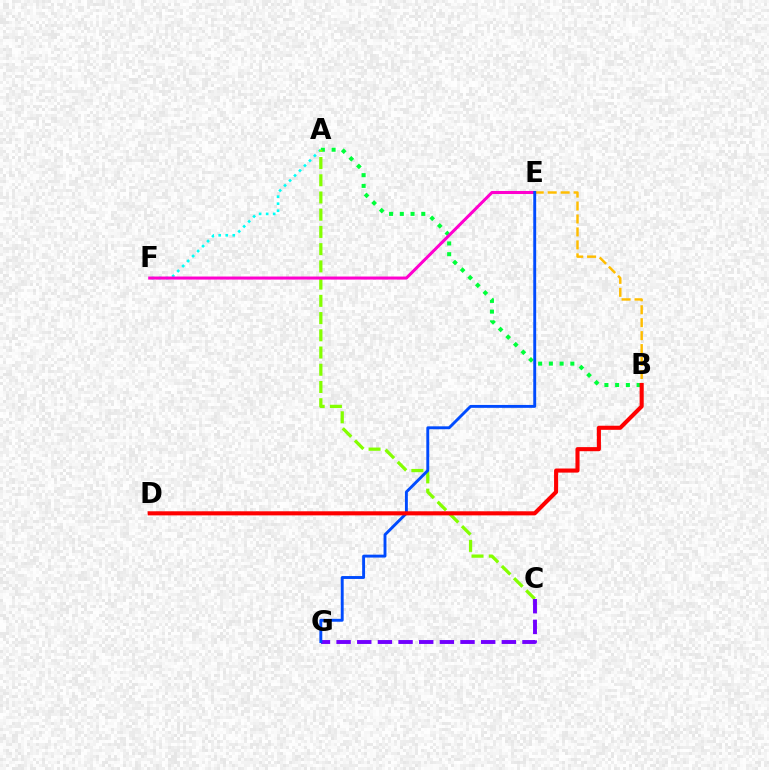{('A', 'B'): [{'color': '#00ff39', 'line_style': 'dotted', 'thickness': 2.92}], ('A', 'F'): [{'color': '#00fff6', 'line_style': 'dotted', 'thickness': 1.91}], ('A', 'C'): [{'color': '#84ff00', 'line_style': 'dashed', 'thickness': 2.34}], ('E', 'F'): [{'color': '#ff00cf', 'line_style': 'solid', 'thickness': 2.19}], ('C', 'G'): [{'color': '#7200ff', 'line_style': 'dashed', 'thickness': 2.81}], ('B', 'E'): [{'color': '#ffbd00', 'line_style': 'dashed', 'thickness': 1.76}], ('E', 'G'): [{'color': '#004bff', 'line_style': 'solid', 'thickness': 2.09}], ('B', 'D'): [{'color': '#ff0000', 'line_style': 'solid', 'thickness': 2.95}]}